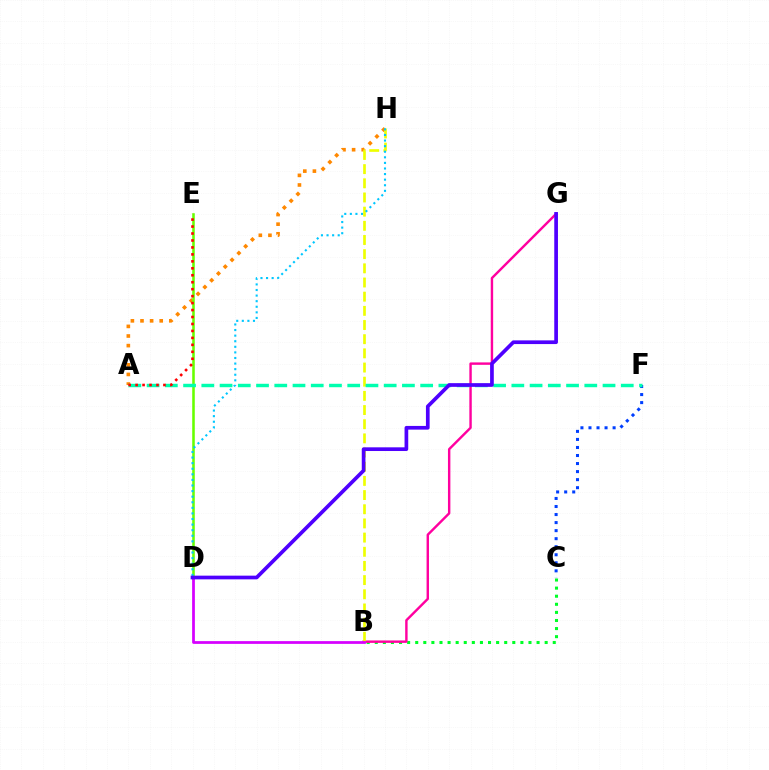{('A', 'H'): [{'color': '#ff8800', 'line_style': 'dotted', 'thickness': 2.61}], ('B', 'C'): [{'color': '#00ff27', 'line_style': 'dotted', 'thickness': 2.2}], ('B', 'G'): [{'color': '#ff00a0', 'line_style': 'solid', 'thickness': 1.74}], ('D', 'E'): [{'color': '#66ff00', 'line_style': 'solid', 'thickness': 1.84}], ('B', 'H'): [{'color': '#eeff00', 'line_style': 'dashed', 'thickness': 1.93}], ('B', 'D'): [{'color': '#d600ff', 'line_style': 'solid', 'thickness': 1.98}], ('C', 'F'): [{'color': '#003fff', 'line_style': 'dotted', 'thickness': 2.19}], ('A', 'F'): [{'color': '#00ffaf', 'line_style': 'dashed', 'thickness': 2.48}], ('D', 'H'): [{'color': '#00c7ff', 'line_style': 'dotted', 'thickness': 1.52}], ('D', 'G'): [{'color': '#4f00ff', 'line_style': 'solid', 'thickness': 2.66}], ('A', 'E'): [{'color': '#ff0000', 'line_style': 'dotted', 'thickness': 1.89}]}